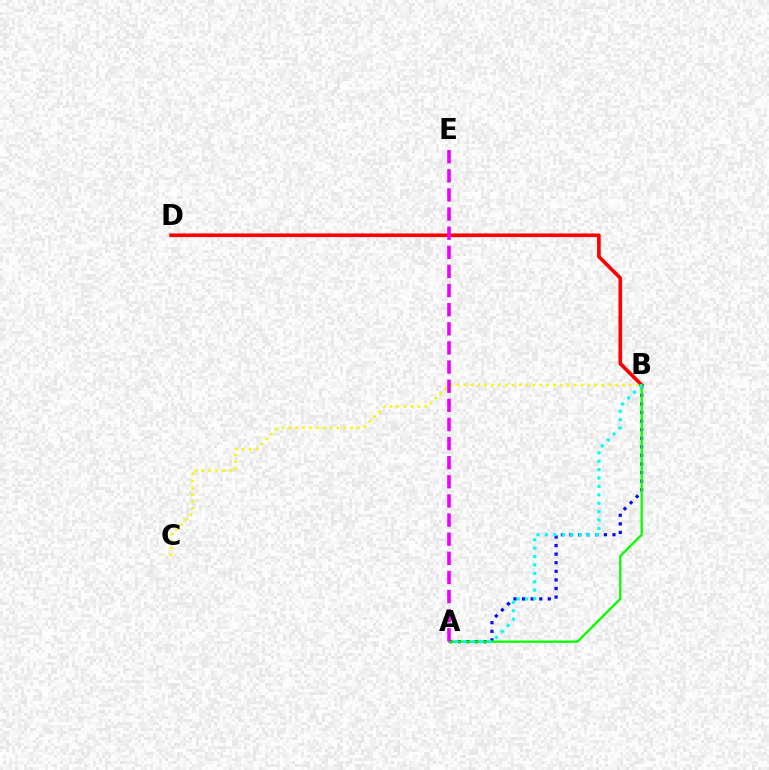{('B', 'D'): [{'color': '#ff0000', 'line_style': 'solid', 'thickness': 2.63}], ('A', 'B'): [{'color': '#0010ff', 'line_style': 'dotted', 'thickness': 2.33}, {'color': '#08ff00', 'line_style': 'solid', 'thickness': 1.68}, {'color': '#00fff6', 'line_style': 'dotted', 'thickness': 2.28}], ('B', 'C'): [{'color': '#fcf500', 'line_style': 'dotted', 'thickness': 1.87}], ('A', 'E'): [{'color': '#ee00ff', 'line_style': 'dashed', 'thickness': 2.6}]}